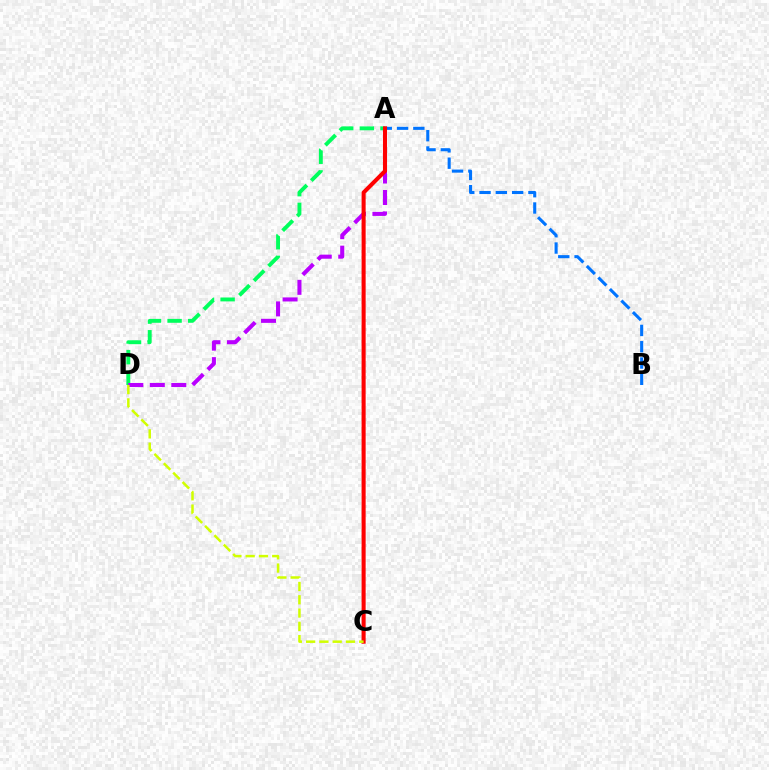{('A', 'B'): [{'color': '#0074ff', 'line_style': 'dashed', 'thickness': 2.21}], ('A', 'D'): [{'color': '#00ff5c', 'line_style': 'dashed', 'thickness': 2.8}, {'color': '#b900ff', 'line_style': 'dashed', 'thickness': 2.92}], ('A', 'C'): [{'color': '#ff0000', 'line_style': 'solid', 'thickness': 2.92}], ('C', 'D'): [{'color': '#d1ff00', 'line_style': 'dashed', 'thickness': 1.8}]}